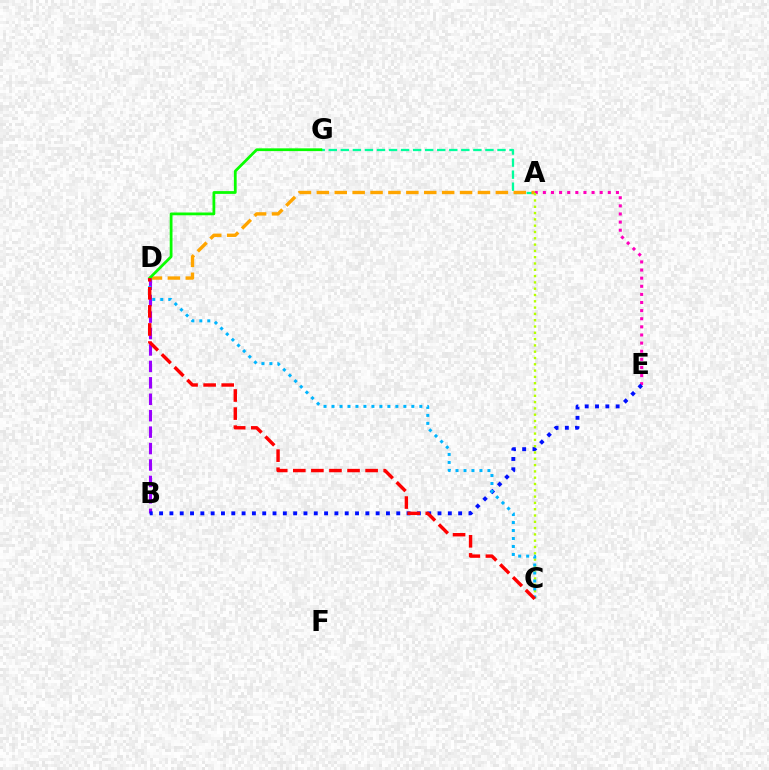{('A', 'G'): [{'color': '#00ff9d', 'line_style': 'dashed', 'thickness': 1.64}], ('A', 'E'): [{'color': '#ff00bd', 'line_style': 'dotted', 'thickness': 2.21}], ('A', 'D'): [{'color': '#ffa500', 'line_style': 'dashed', 'thickness': 2.43}], ('B', 'D'): [{'color': '#9b00ff', 'line_style': 'dashed', 'thickness': 2.23}], ('B', 'E'): [{'color': '#0010ff', 'line_style': 'dotted', 'thickness': 2.8}], ('A', 'C'): [{'color': '#b3ff00', 'line_style': 'dotted', 'thickness': 1.71}], ('D', 'G'): [{'color': '#08ff00', 'line_style': 'solid', 'thickness': 2.0}], ('C', 'D'): [{'color': '#00b5ff', 'line_style': 'dotted', 'thickness': 2.17}, {'color': '#ff0000', 'line_style': 'dashed', 'thickness': 2.46}]}